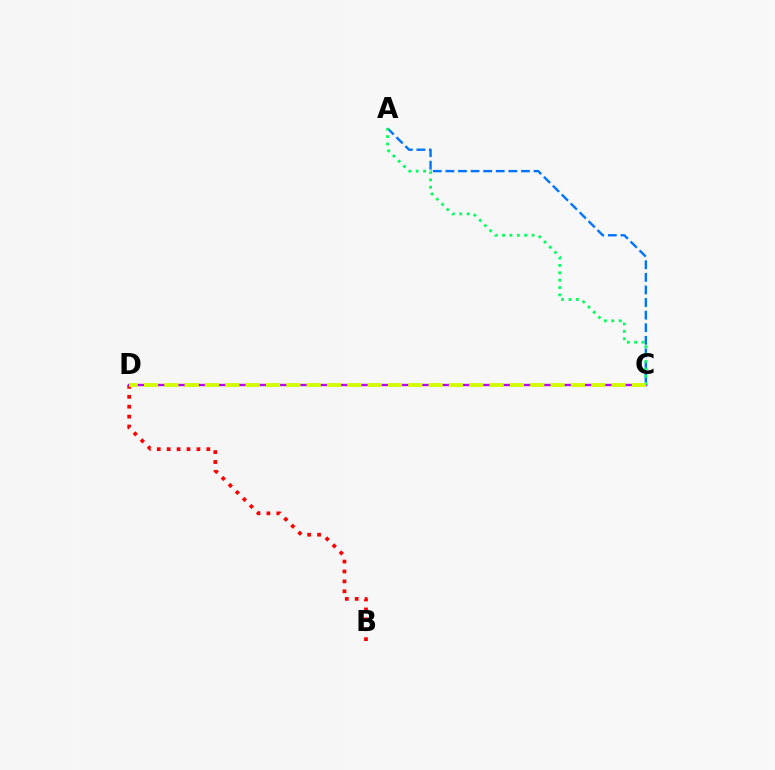{('A', 'C'): [{'color': '#0074ff', 'line_style': 'dashed', 'thickness': 1.71}, {'color': '#00ff5c', 'line_style': 'dotted', 'thickness': 2.0}], ('B', 'D'): [{'color': '#ff0000', 'line_style': 'dotted', 'thickness': 2.69}], ('C', 'D'): [{'color': '#b900ff', 'line_style': 'solid', 'thickness': 1.69}, {'color': '#d1ff00', 'line_style': 'dashed', 'thickness': 2.76}]}